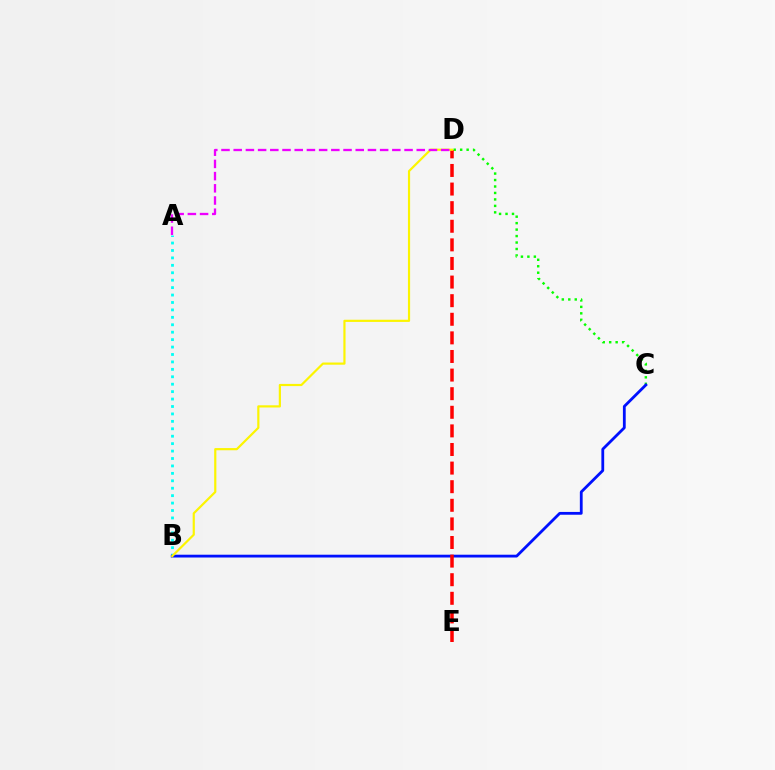{('A', 'B'): [{'color': '#00fff6', 'line_style': 'dotted', 'thickness': 2.02}], ('C', 'D'): [{'color': '#08ff00', 'line_style': 'dotted', 'thickness': 1.76}], ('B', 'C'): [{'color': '#0010ff', 'line_style': 'solid', 'thickness': 2.02}], ('D', 'E'): [{'color': '#ff0000', 'line_style': 'dashed', 'thickness': 2.53}], ('B', 'D'): [{'color': '#fcf500', 'line_style': 'solid', 'thickness': 1.58}], ('A', 'D'): [{'color': '#ee00ff', 'line_style': 'dashed', 'thickness': 1.66}]}